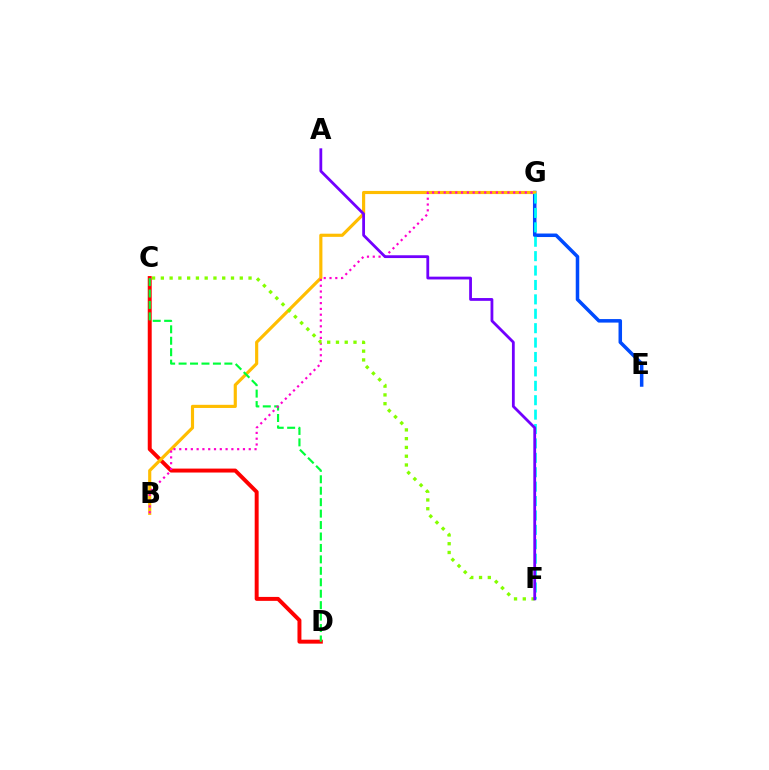{('C', 'D'): [{'color': '#ff0000', 'line_style': 'solid', 'thickness': 2.84}, {'color': '#00ff39', 'line_style': 'dashed', 'thickness': 1.55}], ('E', 'G'): [{'color': '#004bff', 'line_style': 'solid', 'thickness': 2.53}], ('B', 'G'): [{'color': '#ffbd00', 'line_style': 'solid', 'thickness': 2.27}, {'color': '#ff00cf', 'line_style': 'dotted', 'thickness': 1.57}], ('F', 'G'): [{'color': '#00fff6', 'line_style': 'dashed', 'thickness': 1.96}], ('C', 'F'): [{'color': '#84ff00', 'line_style': 'dotted', 'thickness': 2.38}], ('A', 'F'): [{'color': '#7200ff', 'line_style': 'solid', 'thickness': 2.01}]}